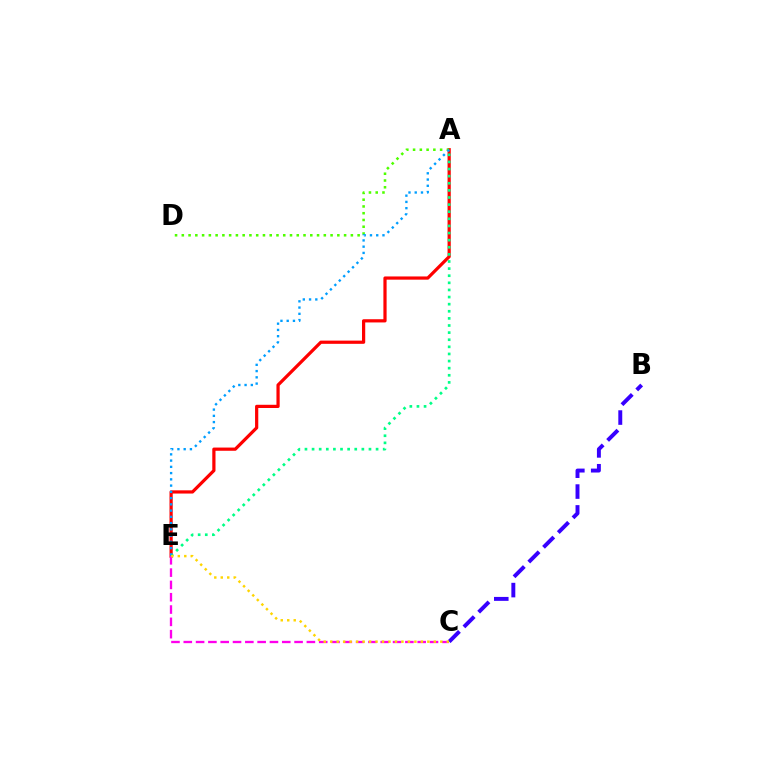{('A', 'E'): [{'color': '#ff0000', 'line_style': 'solid', 'thickness': 2.31}, {'color': '#00ff86', 'line_style': 'dotted', 'thickness': 1.93}, {'color': '#009eff', 'line_style': 'dotted', 'thickness': 1.7}], ('A', 'D'): [{'color': '#4fff00', 'line_style': 'dotted', 'thickness': 1.84}], ('C', 'E'): [{'color': '#ff00ed', 'line_style': 'dashed', 'thickness': 1.67}, {'color': '#ffd500', 'line_style': 'dotted', 'thickness': 1.76}], ('B', 'C'): [{'color': '#3700ff', 'line_style': 'dashed', 'thickness': 2.83}]}